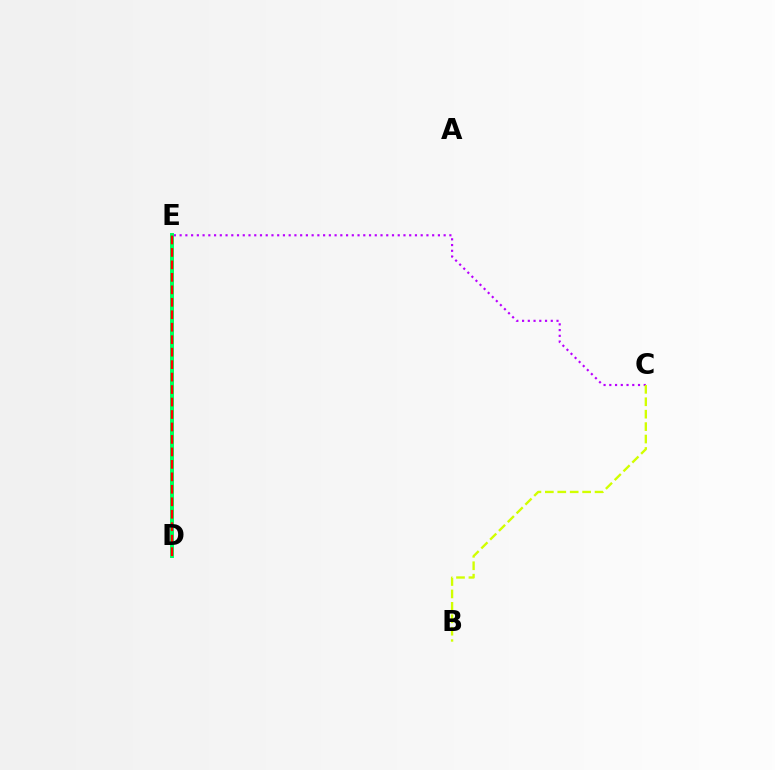{('D', 'E'): [{'color': '#0074ff', 'line_style': 'dashed', 'thickness': 1.56}, {'color': '#00ff5c', 'line_style': 'solid', 'thickness': 2.85}, {'color': '#ff0000', 'line_style': 'dashed', 'thickness': 1.69}], ('C', 'E'): [{'color': '#b900ff', 'line_style': 'dotted', 'thickness': 1.56}], ('B', 'C'): [{'color': '#d1ff00', 'line_style': 'dashed', 'thickness': 1.69}]}